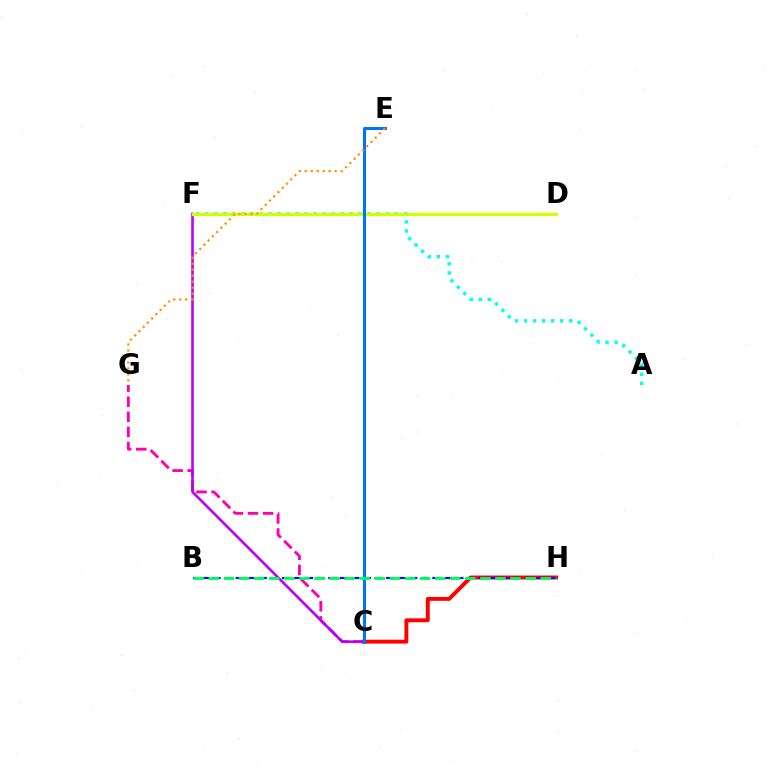{('D', 'F'): [{'color': '#3dff00', 'line_style': 'dashed', 'thickness': 1.91}, {'color': '#d1ff00', 'line_style': 'solid', 'thickness': 2.35}], ('C', 'G'): [{'color': '#ff00ac', 'line_style': 'dashed', 'thickness': 2.05}], ('C', 'H'): [{'color': '#ff0000', 'line_style': 'solid', 'thickness': 2.82}], ('B', 'H'): [{'color': '#2500ff', 'line_style': 'dashed', 'thickness': 1.57}, {'color': '#00ff5c', 'line_style': 'dashed', 'thickness': 2.05}], ('A', 'F'): [{'color': '#00fff6', 'line_style': 'dotted', 'thickness': 2.45}], ('C', 'F'): [{'color': '#b900ff', 'line_style': 'solid', 'thickness': 1.87}], ('C', 'E'): [{'color': '#0074ff', 'line_style': 'solid', 'thickness': 2.2}], ('E', 'G'): [{'color': '#ff9400', 'line_style': 'dotted', 'thickness': 1.63}]}